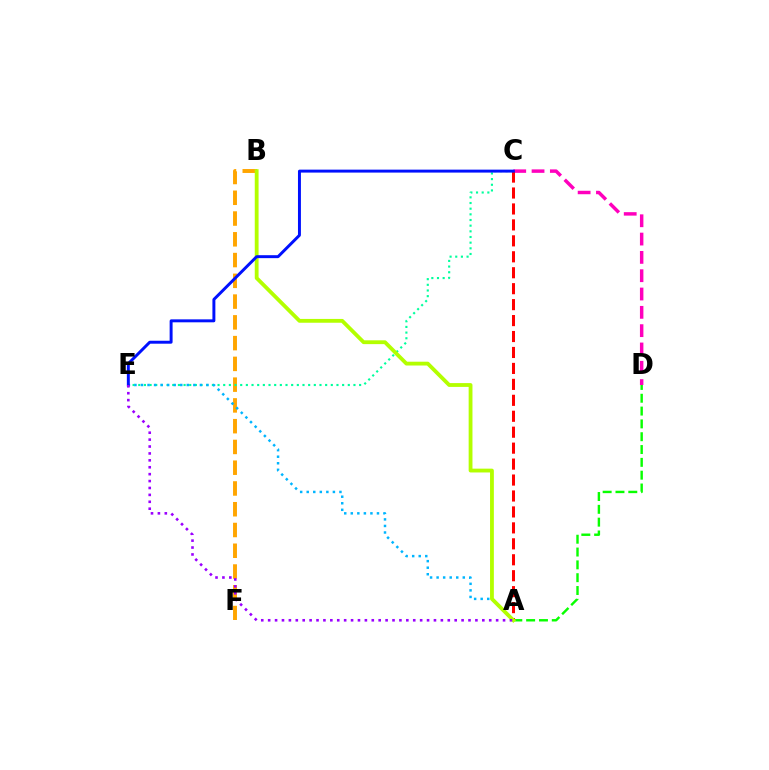{('B', 'F'): [{'color': '#ffa500', 'line_style': 'dashed', 'thickness': 2.82}], ('C', 'D'): [{'color': '#ff00bd', 'line_style': 'dashed', 'thickness': 2.49}], ('A', 'D'): [{'color': '#08ff00', 'line_style': 'dashed', 'thickness': 1.74}], ('C', 'E'): [{'color': '#00ff9d', 'line_style': 'dotted', 'thickness': 1.54}, {'color': '#0010ff', 'line_style': 'solid', 'thickness': 2.13}], ('A', 'C'): [{'color': '#ff0000', 'line_style': 'dashed', 'thickness': 2.17}], ('A', 'E'): [{'color': '#00b5ff', 'line_style': 'dotted', 'thickness': 1.78}, {'color': '#9b00ff', 'line_style': 'dotted', 'thickness': 1.88}], ('A', 'B'): [{'color': '#b3ff00', 'line_style': 'solid', 'thickness': 2.75}]}